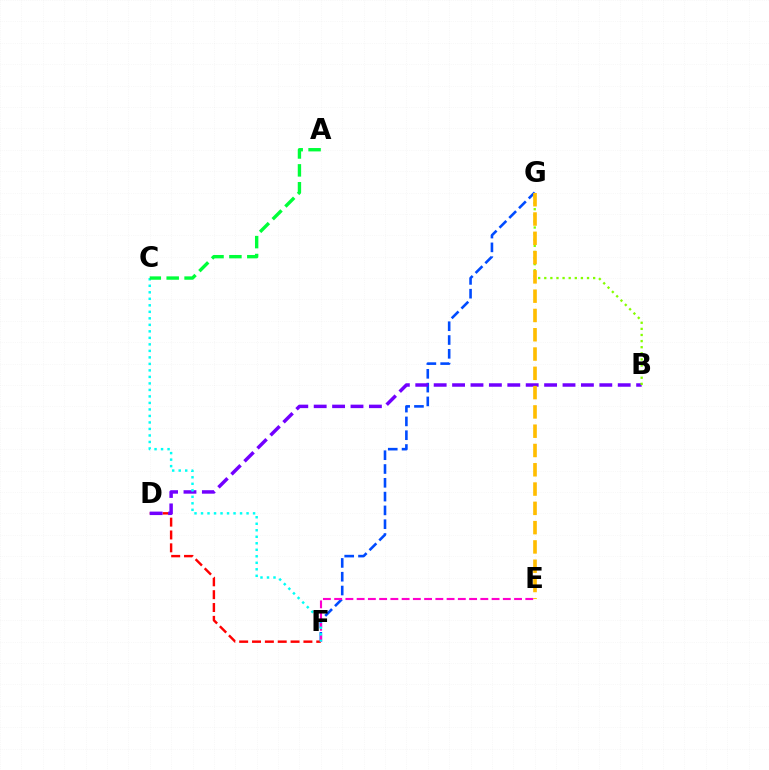{('F', 'G'): [{'color': '#004bff', 'line_style': 'dashed', 'thickness': 1.87}], ('D', 'F'): [{'color': '#ff0000', 'line_style': 'dashed', 'thickness': 1.75}], ('E', 'F'): [{'color': '#ff00cf', 'line_style': 'dashed', 'thickness': 1.53}], ('B', 'D'): [{'color': '#7200ff', 'line_style': 'dashed', 'thickness': 2.5}], ('C', 'F'): [{'color': '#00fff6', 'line_style': 'dotted', 'thickness': 1.77}], ('B', 'G'): [{'color': '#84ff00', 'line_style': 'dotted', 'thickness': 1.66}], ('A', 'C'): [{'color': '#00ff39', 'line_style': 'dashed', 'thickness': 2.43}], ('E', 'G'): [{'color': '#ffbd00', 'line_style': 'dashed', 'thickness': 2.62}]}